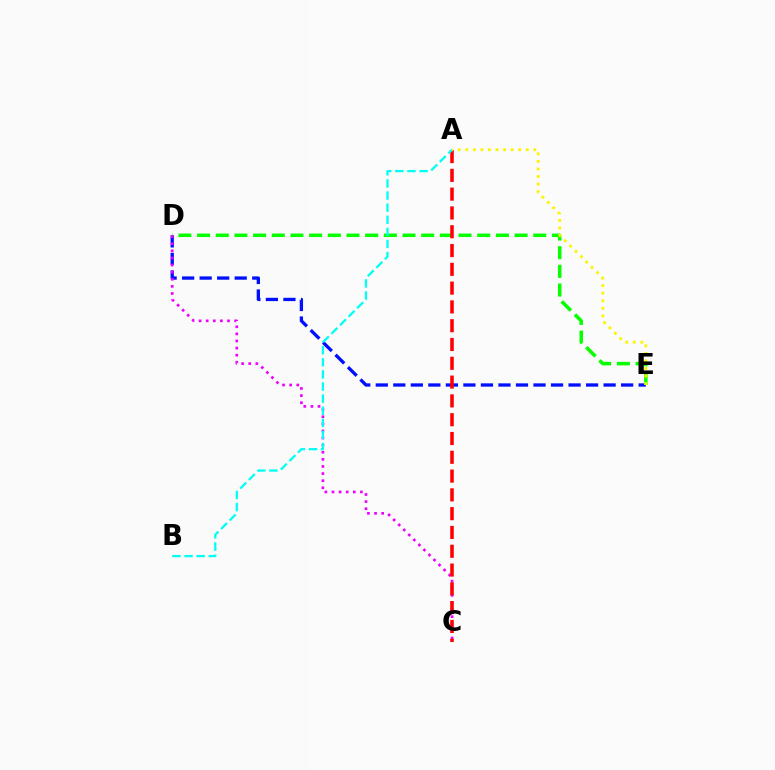{('D', 'E'): [{'color': '#0010ff', 'line_style': 'dashed', 'thickness': 2.38}, {'color': '#08ff00', 'line_style': 'dashed', 'thickness': 2.54}], ('C', 'D'): [{'color': '#ee00ff', 'line_style': 'dotted', 'thickness': 1.93}], ('A', 'C'): [{'color': '#ff0000', 'line_style': 'dashed', 'thickness': 2.55}], ('A', 'B'): [{'color': '#00fff6', 'line_style': 'dashed', 'thickness': 1.64}], ('A', 'E'): [{'color': '#fcf500', 'line_style': 'dotted', 'thickness': 2.05}]}